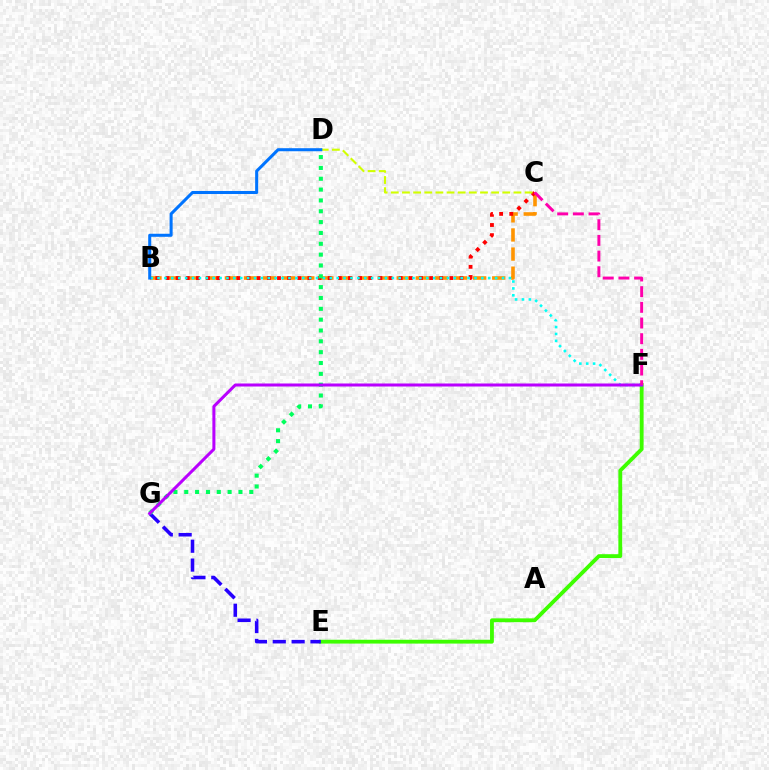{('B', 'C'): [{'color': '#ff9400', 'line_style': 'dashed', 'thickness': 2.59}, {'color': '#ff0000', 'line_style': 'dotted', 'thickness': 2.75}], ('E', 'F'): [{'color': '#3dff00', 'line_style': 'solid', 'thickness': 2.76}], ('E', 'G'): [{'color': '#2500ff', 'line_style': 'dashed', 'thickness': 2.56}], ('B', 'F'): [{'color': '#00fff6', 'line_style': 'dotted', 'thickness': 1.87}], ('C', 'D'): [{'color': '#d1ff00', 'line_style': 'dashed', 'thickness': 1.51}], ('D', 'G'): [{'color': '#00ff5c', 'line_style': 'dotted', 'thickness': 2.94}], ('F', 'G'): [{'color': '#b900ff', 'line_style': 'solid', 'thickness': 2.17}], ('C', 'F'): [{'color': '#ff00ac', 'line_style': 'dashed', 'thickness': 2.13}], ('B', 'D'): [{'color': '#0074ff', 'line_style': 'solid', 'thickness': 2.19}]}